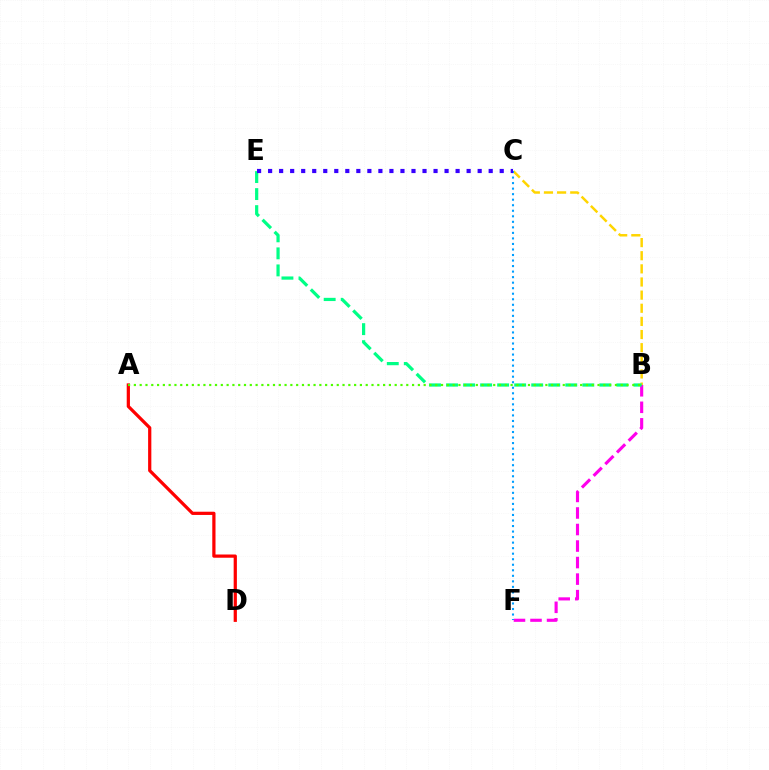{('B', 'C'): [{'color': '#ffd500', 'line_style': 'dashed', 'thickness': 1.78}], ('B', 'F'): [{'color': '#ff00ed', 'line_style': 'dashed', 'thickness': 2.25}], ('A', 'D'): [{'color': '#ff0000', 'line_style': 'solid', 'thickness': 2.32}], ('B', 'E'): [{'color': '#00ff86', 'line_style': 'dashed', 'thickness': 2.31}], ('C', 'F'): [{'color': '#009eff', 'line_style': 'dotted', 'thickness': 1.5}], ('A', 'B'): [{'color': '#4fff00', 'line_style': 'dotted', 'thickness': 1.57}], ('C', 'E'): [{'color': '#3700ff', 'line_style': 'dotted', 'thickness': 3.0}]}